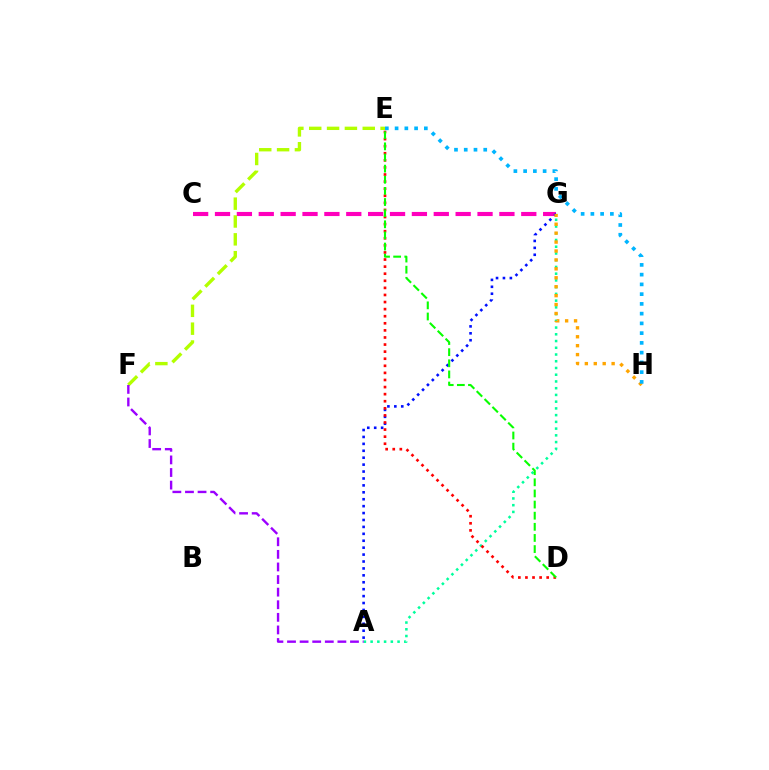{('C', 'G'): [{'color': '#ff00bd', 'line_style': 'dashed', 'thickness': 2.97}], ('E', 'F'): [{'color': '#b3ff00', 'line_style': 'dashed', 'thickness': 2.42}], ('A', 'G'): [{'color': '#00ff9d', 'line_style': 'dotted', 'thickness': 1.83}, {'color': '#0010ff', 'line_style': 'dotted', 'thickness': 1.88}], ('D', 'E'): [{'color': '#ff0000', 'line_style': 'dotted', 'thickness': 1.92}, {'color': '#08ff00', 'line_style': 'dashed', 'thickness': 1.51}], ('G', 'H'): [{'color': '#ffa500', 'line_style': 'dotted', 'thickness': 2.43}], ('E', 'H'): [{'color': '#00b5ff', 'line_style': 'dotted', 'thickness': 2.65}], ('A', 'F'): [{'color': '#9b00ff', 'line_style': 'dashed', 'thickness': 1.71}]}